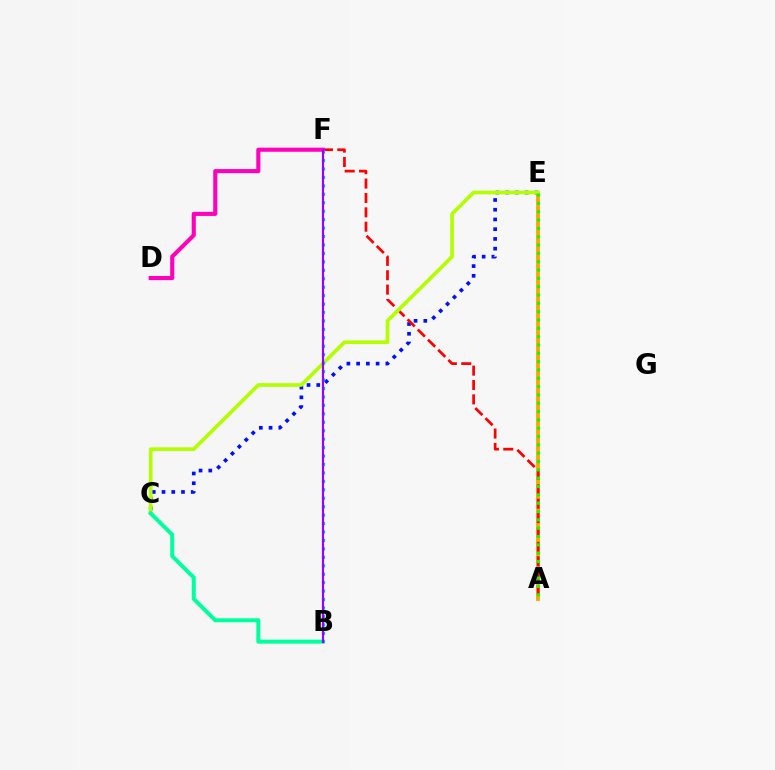{('A', 'E'): [{'color': '#ffa500', 'line_style': 'solid', 'thickness': 2.78}, {'color': '#08ff00', 'line_style': 'dotted', 'thickness': 2.26}], ('C', 'E'): [{'color': '#0010ff', 'line_style': 'dotted', 'thickness': 2.65}, {'color': '#b3ff00', 'line_style': 'solid', 'thickness': 2.63}], ('A', 'F'): [{'color': '#ff0000', 'line_style': 'dashed', 'thickness': 1.95}], ('D', 'F'): [{'color': '#ff00bd', 'line_style': 'solid', 'thickness': 2.95}], ('B', 'C'): [{'color': '#00ff9d', 'line_style': 'solid', 'thickness': 2.86}], ('B', 'F'): [{'color': '#00b5ff', 'line_style': 'dotted', 'thickness': 2.29}, {'color': '#9b00ff', 'line_style': 'solid', 'thickness': 1.56}]}